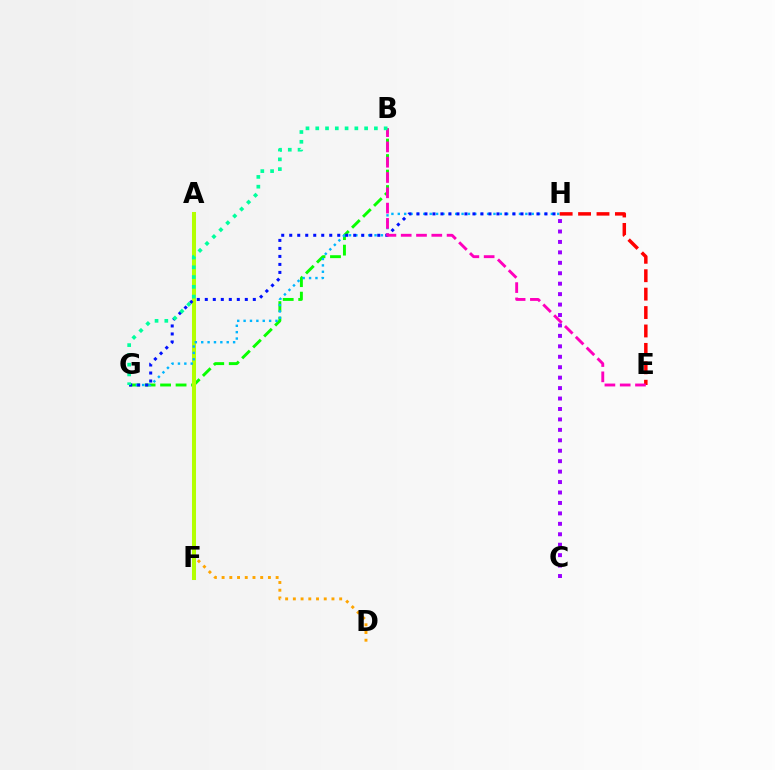{('A', 'D'): [{'color': '#ffa500', 'line_style': 'dotted', 'thickness': 2.1}], ('C', 'H'): [{'color': '#9b00ff', 'line_style': 'dotted', 'thickness': 2.84}], ('B', 'G'): [{'color': '#08ff00', 'line_style': 'dashed', 'thickness': 2.11}, {'color': '#00ff9d', 'line_style': 'dotted', 'thickness': 2.66}], ('A', 'F'): [{'color': '#b3ff00', 'line_style': 'solid', 'thickness': 2.9}], ('G', 'H'): [{'color': '#00b5ff', 'line_style': 'dotted', 'thickness': 1.73}, {'color': '#0010ff', 'line_style': 'dotted', 'thickness': 2.17}], ('E', 'H'): [{'color': '#ff0000', 'line_style': 'dashed', 'thickness': 2.5}], ('B', 'E'): [{'color': '#ff00bd', 'line_style': 'dashed', 'thickness': 2.08}]}